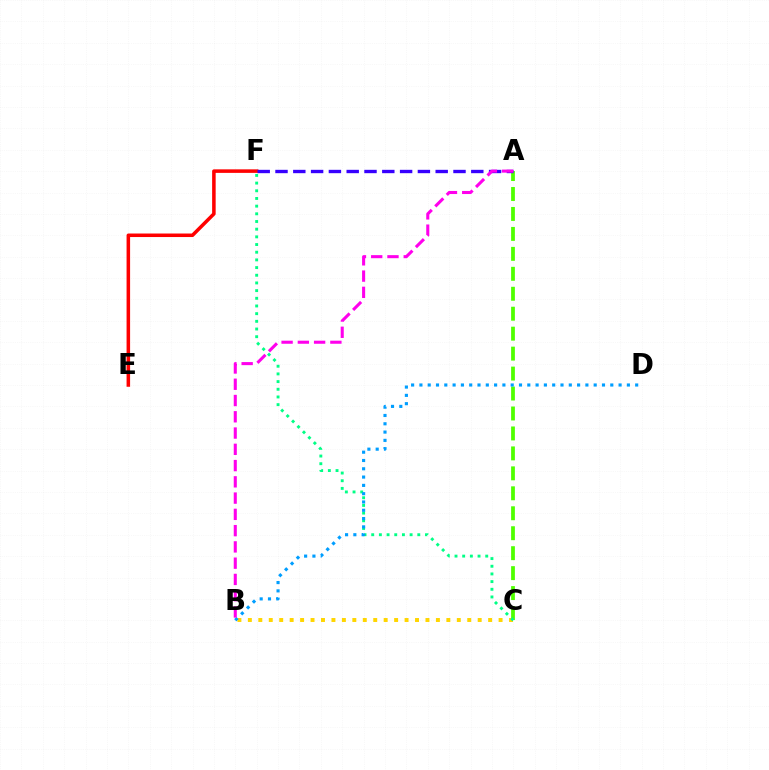{('E', 'F'): [{'color': '#ff0000', 'line_style': 'solid', 'thickness': 2.54}], ('A', 'C'): [{'color': '#4fff00', 'line_style': 'dashed', 'thickness': 2.71}], ('B', 'C'): [{'color': '#ffd500', 'line_style': 'dotted', 'thickness': 2.84}], ('A', 'F'): [{'color': '#3700ff', 'line_style': 'dashed', 'thickness': 2.42}], ('C', 'F'): [{'color': '#00ff86', 'line_style': 'dotted', 'thickness': 2.09}], ('B', 'D'): [{'color': '#009eff', 'line_style': 'dotted', 'thickness': 2.25}], ('A', 'B'): [{'color': '#ff00ed', 'line_style': 'dashed', 'thickness': 2.21}]}